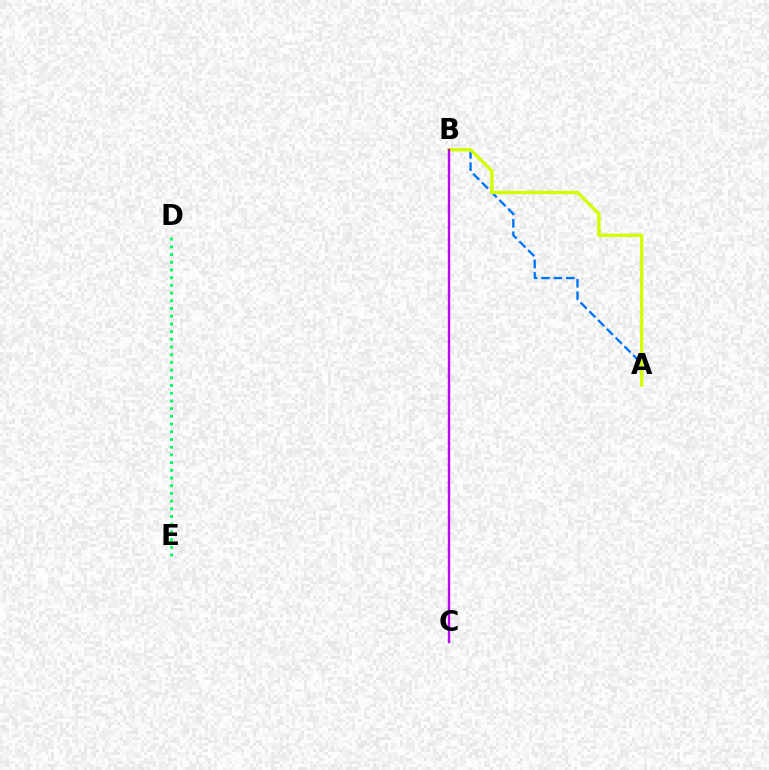{('A', 'B'): [{'color': '#0074ff', 'line_style': 'dashed', 'thickness': 1.68}, {'color': '#d1ff00', 'line_style': 'solid', 'thickness': 2.43}], ('B', 'C'): [{'color': '#ff0000', 'line_style': 'dotted', 'thickness': 1.54}, {'color': '#b900ff', 'line_style': 'solid', 'thickness': 1.68}], ('D', 'E'): [{'color': '#00ff5c', 'line_style': 'dotted', 'thickness': 2.09}]}